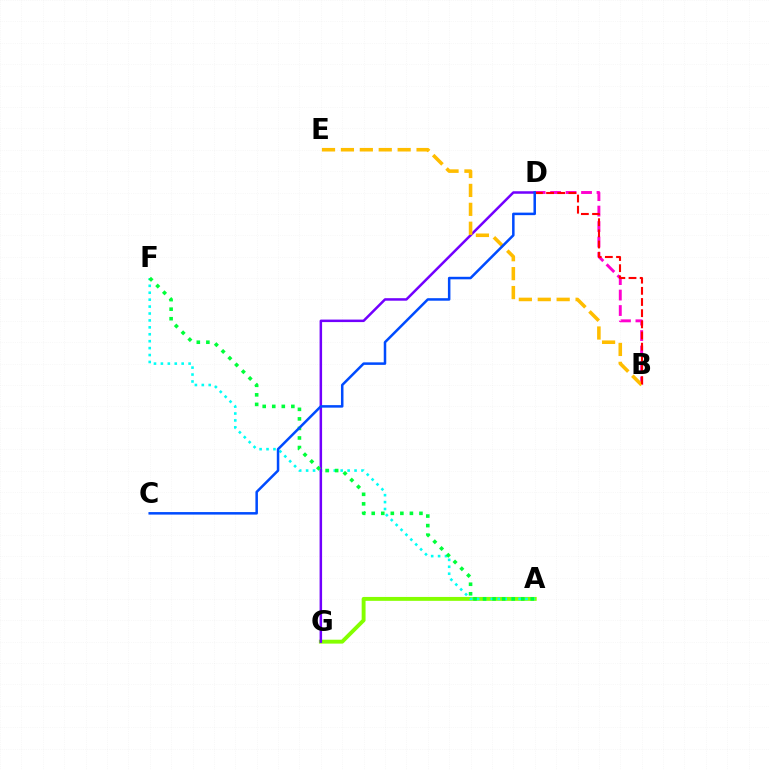{('A', 'G'): [{'color': '#84ff00', 'line_style': 'solid', 'thickness': 2.81}], ('A', 'F'): [{'color': '#00fff6', 'line_style': 'dotted', 'thickness': 1.88}, {'color': '#00ff39', 'line_style': 'dotted', 'thickness': 2.59}], ('D', 'G'): [{'color': '#7200ff', 'line_style': 'solid', 'thickness': 1.8}], ('B', 'D'): [{'color': '#ff00cf', 'line_style': 'dashed', 'thickness': 2.1}, {'color': '#ff0000', 'line_style': 'dashed', 'thickness': 1.52}], ('B', 'E'): [{'color': '#ffbd00', 'line_style': 'dashed', 'thickness': 2.57}], ('C', 'D'): [{'color': '#004bff', 'line_style': 'solid', 'thickness': 1.81}]}